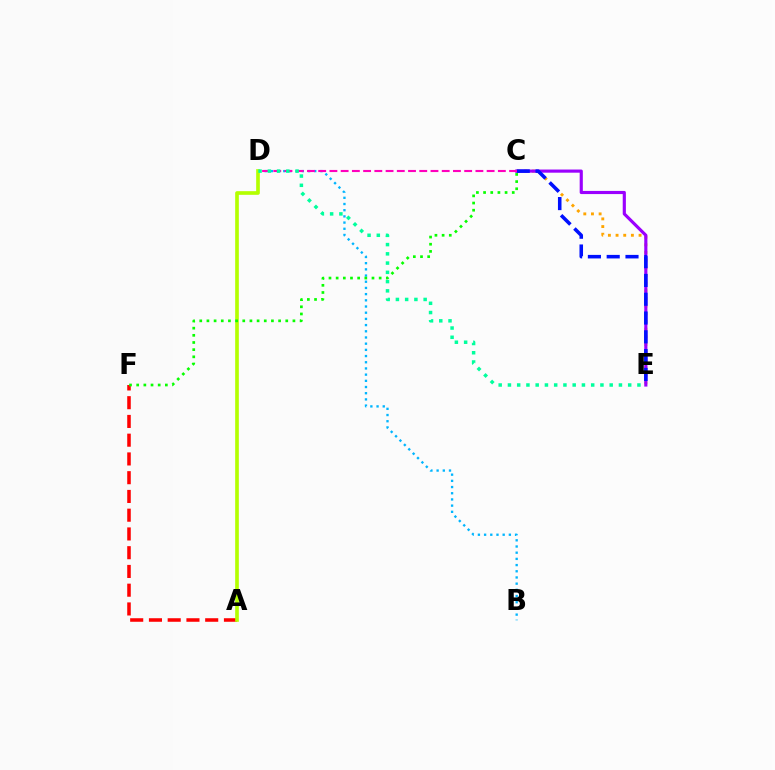{('B', 'D'): [{'color': '#00b5ff', 'line_style': 'dotted', 'thickness': 1.68}], ('C', 'E'): [{'color': '#ffa500', 'line_style': 'dotted', 'thickness': 2.08}, {'color': '#9b00ff', 'line_style': 'solid', 'thickness': 2.27}, {'color': '#0010ff', 'line_style': 'dashed', 'thickness': 2.55}], ('A', 'F'): [{'color': '#ff0000', 'line_style': 'dashed', 'thickness': 2.55}], ('C', 'D'): [{'color': '#ff00bd', 'line_style': 'dashed', 'thickness': 1.53}], ('A', 'D'): [{'color': '#b3ff00', 'line_style': 'solid', 'thickness': 2.64}], ('D', 'E'): [{'color': '#00ff9d', 'line_style': 'dotted', 'thickness': 2.51}], ('C', 'F'): [{'color': '#08ff00', 'line_style': 'dotted', 'thickness': 1.95}]}